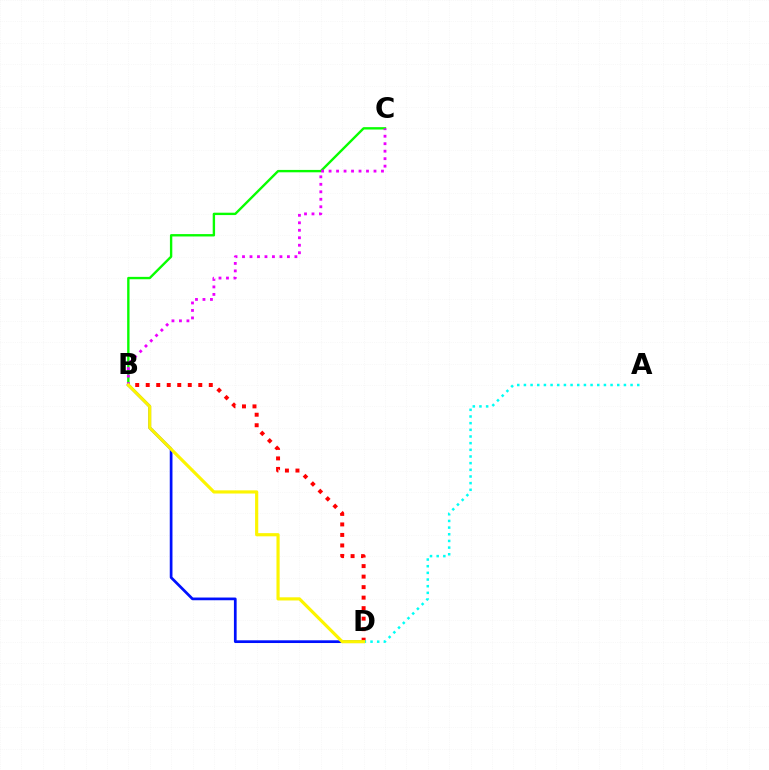{('B', 'D'): [{'color': '#0010ff', 'line_style': 'solid', 'thickness': 1.96}, {'color': '#ff0000', 'line_style': 'dotted', 'thickness': 2.86}, {'color': '#fcf500', 'line_style': 'solid', 'thickness': 2.28}], ('B', 'C'): [{'color': '#08ff00', 'line_style': 'solid', 'thickness': 1.71}, {'color': '#ee00ff', 'line_style': 'dotted', 'thickness': 2.03}], ('A', 'D'): [{'color': '#00fff6', 'line_style': 'dotted', 'thickness': 1.81}]}